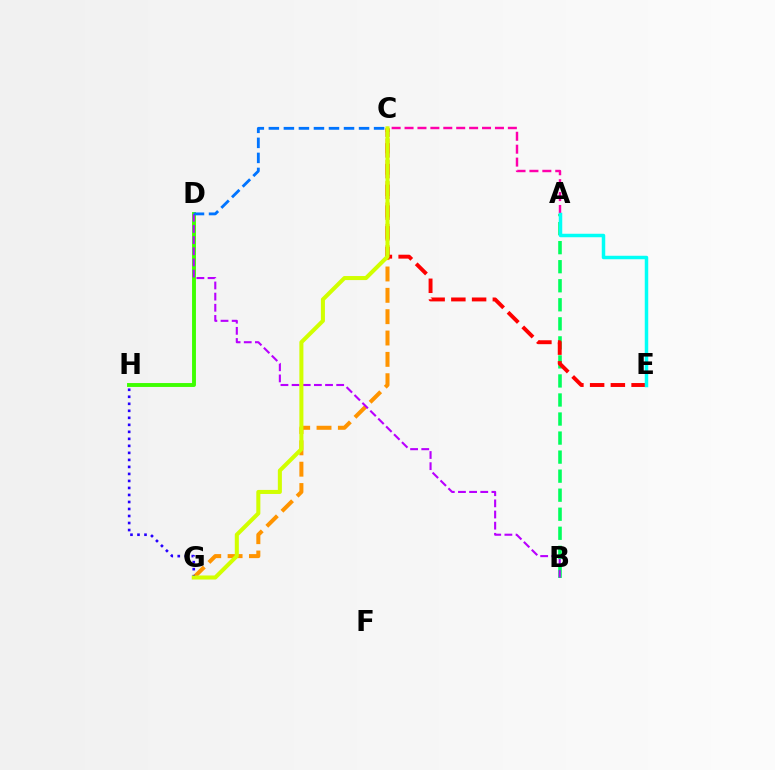{('C', 'G'): [{'color': '#ff9400', 'line_style': 'dashed', 'thickness': 2.9}, {'color': '#d1ff00', 'line_style': 'solid', 'thickness': 2.91}], ('D', 'H'): [{'color': '#3dff00', 'line_style': 'solid', 'thickness': 2.81}], ('A', 'B'): [{'color': '#00ff5c', 'line_style': 'dashed', 'thickness': 2.59}], ('G', 'H'): [{'color': '#2500ff', 'line_style': 'dotted', 'thickness': 1.91}], ('B', 'D'): [{'color': '#b900ff', 'line_style': 'dashed', 'thickness': 1.51}], ('C', 'D'): [{'color': '#0074ff', 'line_style': 'dashed', 'thickness': 2.04}], ('C', 'E'): [{'color': '#ff0000', 'line_style': 'dashed', 'thickness': 2.82}], ('A', 'C'): [{'color': '#ff00ac', 'line_style': 'dashed', 'thickness': 1.75}], ('A', 'E'): [{'color': '#00fff6', 'line_style': 'solid', 'thickness': 2.51}]}